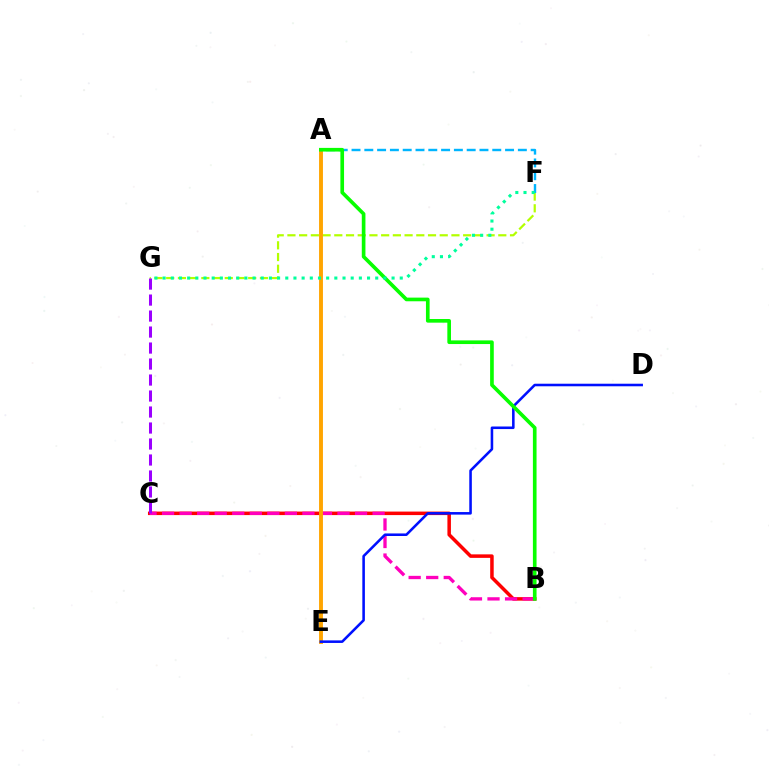{('B', 'C'): [{'color': '#ff0000', 'line_style': 'solid', 'thickness': 2.53}, {'color': '#ff00bd', 'line_style': 'dashed', 'thickness': 2.38}], ('F', 'G'): [{'color': '#b3ff00', 'line_style': 'dashed', 'thickness': 1.59}, {'color': '#00ff9d', 'line_style': 'dotted', 'thickness': 2.22}], ('C', 'G'): [{'color': '#9b00ff', 'line_style': 'dashed', 'thickness': 2.17}], ('A', 'E'): [{'color': '#ffa500', 'line_style': 'solid', 'thickness': 2.8}], ('D', 'E'): [{'color': '#0010ff', 'line_style': 'solid', 'thickness': 1.85}], ('A', 'F'): [{'color': '#00b5ff', 'line_style': 'dashed', 'thickness': 1.74}], ('A', 'B'): [{'color': '#08ff00', 'line_style': 'solid', 'thickness': 2.63}]}